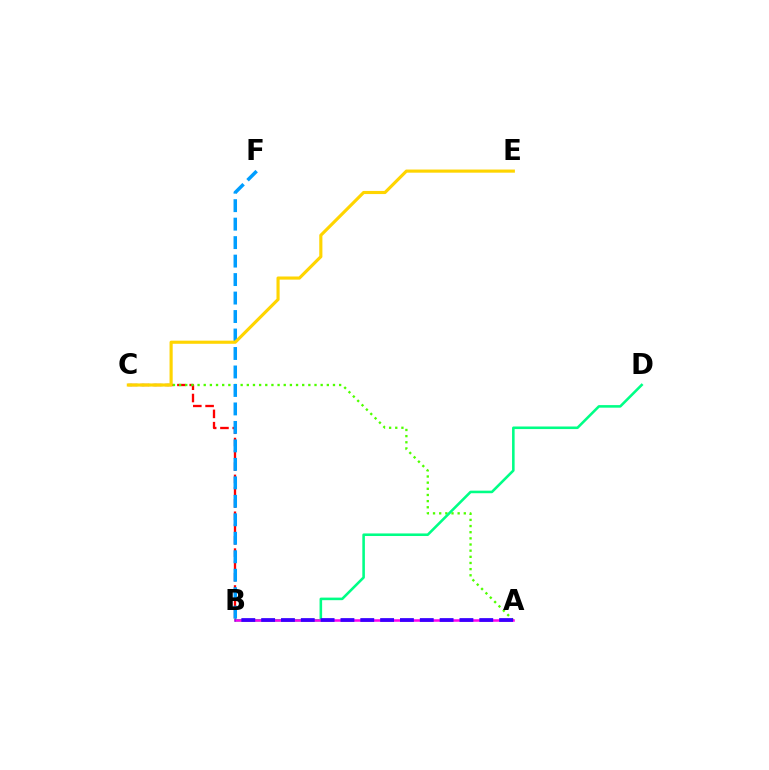{('B', 'C'): [{'color': '#ff0000', 'line_style': 'dashed', 'thickness': 1.67}], ('A', 'C'): [{'color': '#4fff00', 'line_style': 'dotted', 'thickness': 1.67}], ('B', 'D'): [{'color': '#00ff86', 'line_style': 'solid', 'thickness': 1.85}], ('A', 'B'): [{'color': '#ff00ed', 'line_style': 'solid', 'thickness': 1.83}, {'color': '#3700ff', 'line_style': 'dashed', 'thickness': 2.69}], ('B', 'F'): [{'color': '#009eff', 'line_style': 'dashed', 'thickness': 2.51}], ('C', 'E'): [{'color': '#ffd500', 'line_style': 'solid', 'thickness': 2.26}]}